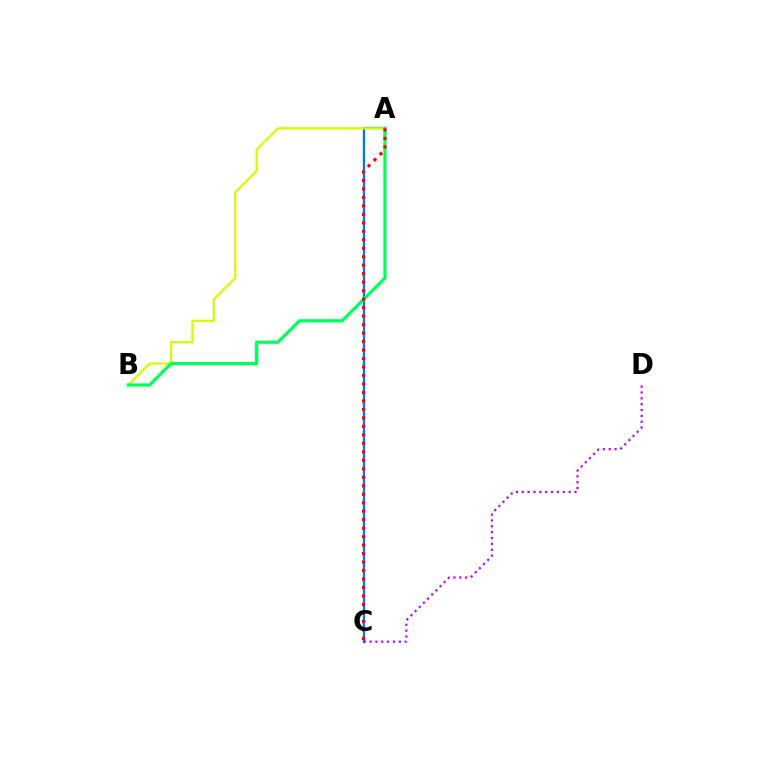{('A', 'C'): [{'color': '#0074ff', 'line_style': 'solid', 'thickness': 1.63}, {'color': '#ff0000', 'line_style': 'dotted', 'thickness': 2.3}], ('A', 'B'): [{'color': '#d1ff00', 'line_style': 'solid', 'thickness': 1.65}, {'color': '#00ff5c', 'line_style': 'solid', 'thickness': 2.32}], ('C', 'D'): [{'color': '#b900ff', 'line_style': 'dotted', 'thickness': 1.59}]}